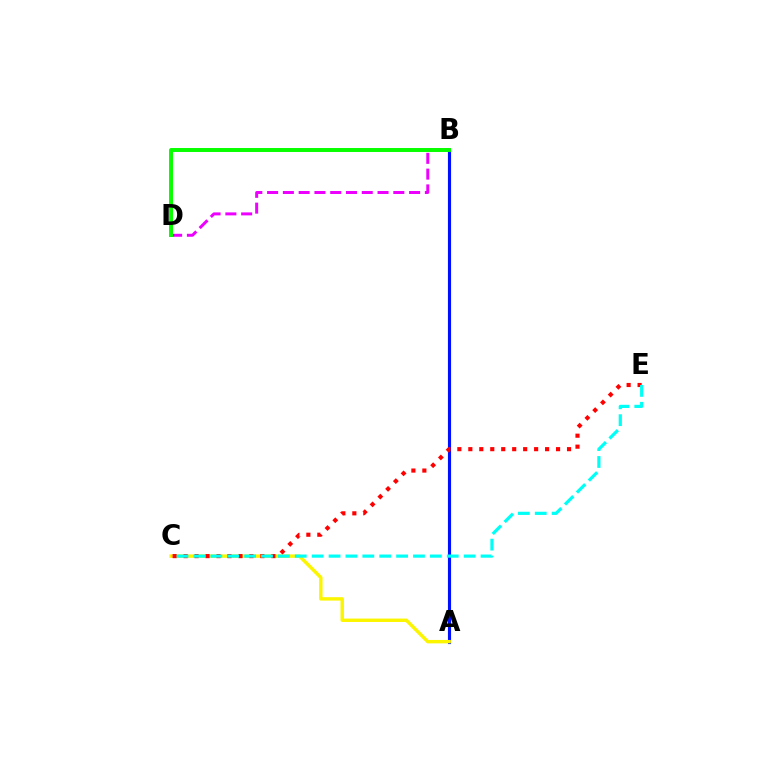{('A', 'B'): [{'color': '#0010ff', 'line_style': 'solid', 'thickness': 2.26}], ('B', 'D'): [{'color': '#ee00ff', 'line_style': 'dashed', 'thickness': 2.14}, {'color': '#08ff00', 'line_style': 'solid', 'thickness': 2.84}], ('A', 'C'): [{'color': '#fcf500', 'line_style': 'solid', 'thickness': 2.46}], ('C', 'E'): [{'color': '#ff0000', 'line_style': 'dotted', 'thickness': 2.98}, {'color': '#00fff6', 'line_style': 'dashed', 'thickness': 2.29}]}